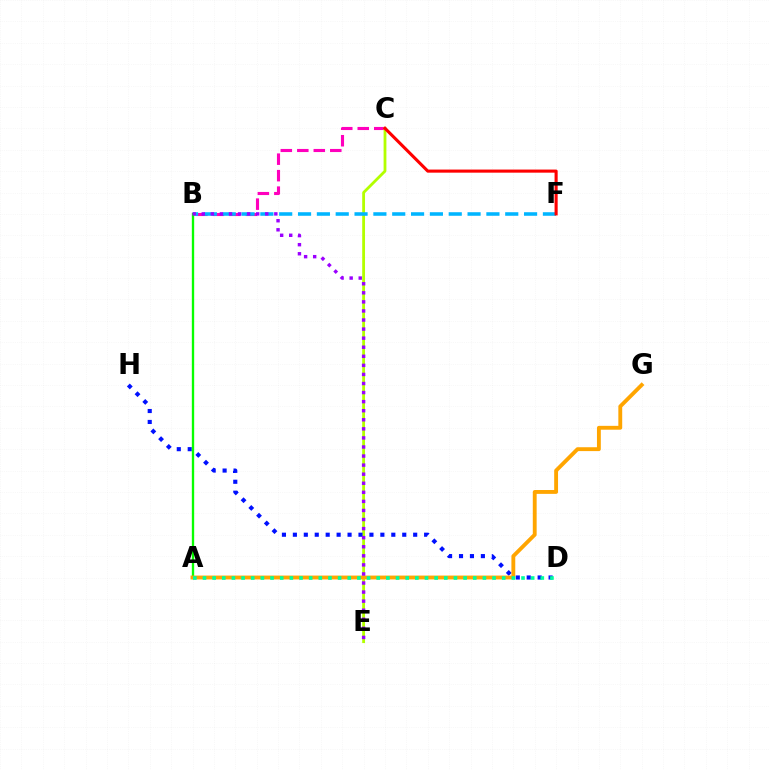{('B', 'C'): [{'color': '#ff00bd', 'line_style': 'dashed', 'thickness': 2.24}], ('C', 'E'): [{'color': '#b3ff00', 'line_style': 'solid', 'thickness': 2.02}], ('D', 'H'): [{'color': '#0010ff', 'line_style': 'dotted', 'thickness': 2.97}], ('B', 'F'): [{'color': '#00b5ff', 'line_style': 'dashed', 'thickness': 2.56}], ('A', 'B'): [{'color': '#08ff00', 'line_style': 'solid', 'thickness': 1.69}], ('C', 'F'): [{'color': '#ff0000', 'line_style': 'solid', 'thickness': 2.23}], ('A', 'G'): [{'color': '#ffa500', 'line_style': 'solid', 'thickness': 2.78}], ('A', 'D'): [{'color': '#00ff9d', 'line_style': 'dotted', 'thickness': 2.62}], ('B', 'E'): [{'color': '#9b00ff', 'line_style': 'dotted', 'thickness': 2.46}]}